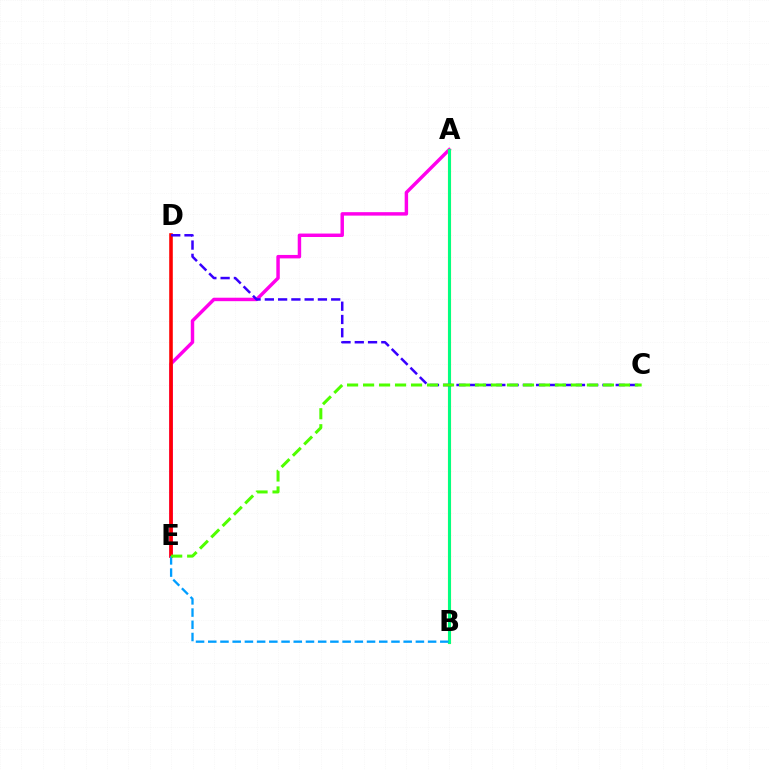{('A', 'E'): [{'color': '#ff00ed', 'line_style': 'solid', 'thickness': 2.49}], ('A', 'B'): [{'color': '#ffd500', 'line_style': 'solid', 'thickness': 2.3}, {'color': '#00ff86', 'line_style': 'solid', 'thickness': 2.13}], ('D', 'E'): [{'color': '#ff0000', 'line_style': 'solid', 'thickness': 2.58}], ('C', 'D'): [{'color': '#3700ff', 'line_style': 'dashed', 'thickness': 1.8}], ('B', 'E'): [{'color': '#009eff', 'line_style': 'dashed', 'thickness': 1.66}], ('C', 'E'): [{'color': '#4fff00', 'line_style': 'dashed', 'thickness': 2.17}]}